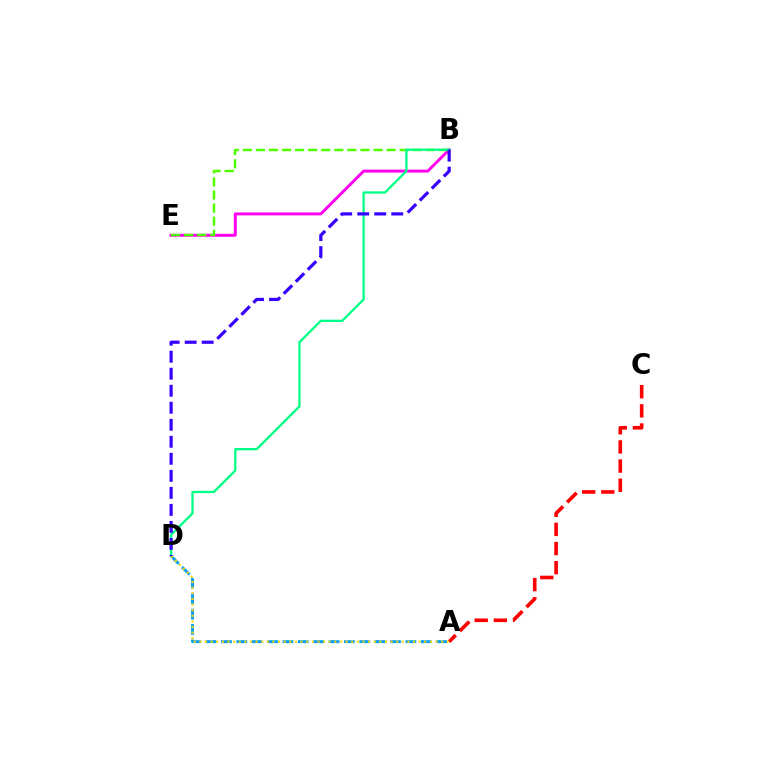{('B', 'E'): [{'color': '#ff00ed', 'line_style': 'solid', 'thickness': 2.1}, {'color': '#4fff00', 'line_style': 'dashed', 'thickness': 1.77}], ('B', 'D'): [{'color': '#00ff86', 'line_style': 'solid', 'thickness': 1.66}, {'color': '#3700ff', 'line_style': 'dashed', 'thickness': 2.31}], ('A', 'D'): [{'color': '#009eff', 'line_style': 'dashed', 'thickness': 2.09}, {'color': '#ffd500', 'line_style': 'dotted', 'thickness': 1.53}], ('A', 'C'): [{'color': '#ff0000', 'line_style': 'dashed', 'thickness': 2.6}]}